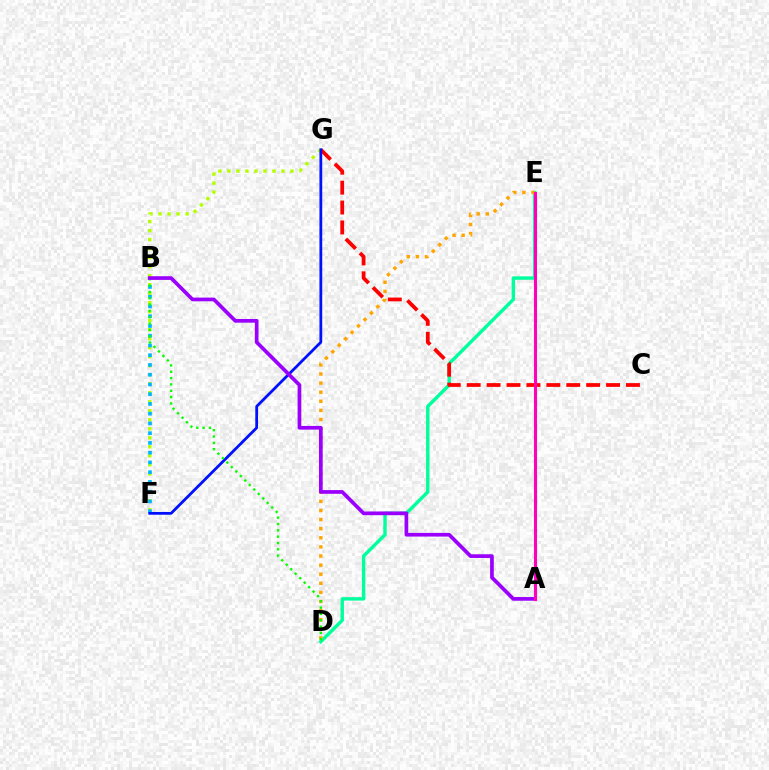{('D', 'E'): [{'color': '#00ff9d', 'line_style': 'solid', 'thickness': 2.46}, {'color': '#ffa500', 'line_style': 'dotted', 'thickness': 2.47}], ('C', 'G'): [{'color': '#ff0000', 'line_style': 'dashed', 'thickness': 2.7}], ('F', 'G'): [{'color': '#b3ff00', 'line_style': 'dotted', 'thickness': 2.45}, {'color': '#0010ff', 'line_style': 'solid', 'thickness': 2.0}], ('B', 'F'): [{'color': '#00b5ff', 'line_style': 'dotted', 'thickness': 2.65}], ('B', 'D'): [{'color': '#08ff00', 'line_style': 'dotted', 'thickness': 1.72}], ('A', 'B'): [{'color': '#9b00ff', 'line_style': 'solid', 'thickness': 2.66}], ('A', 'E'): [{'color': '#ff00bd', 'line_style': 'solid', 'thickness': 2.21}]}